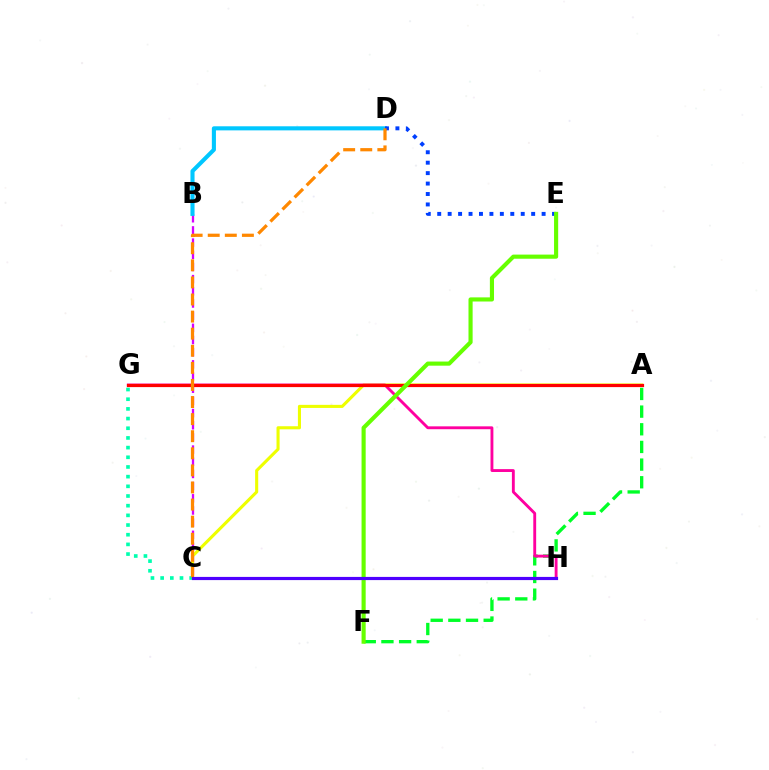{('B', 'C'): [{'color': '#d600ff', 'line_style': 'dashed', 'thickness': 1.65}], ('A', 'C'): [{'color': '#eeff00', 'line_style': 'solid', 'thickness': 2.22}], ('B', 'D'): [{'color': '#00c7ff', 'line_style': 'solid', 'thickness': 2.94}], ('C', 'G'): [{'color': '#00ffaf', 'line_style': 'dotted', 'thickness': 2.63}], ('A', 'F'): [{'color': '#00ff27', 'line_style': 'dashed', 'thickness': 2.4}], ('D', 'E'): [{'color': '#003fff', 'line_style': 'dotted', 'thickness': 2.84}], ('G', 'H'): [{'color': '#ff00a0', 'line_style': 'solid', 'thickness': 2.07}], ('A', 'G'): [{'color': '#ff0000', 'line_style': 'solid', 'thickness': 2.31}], ('C', 'D'): [{'color': '#ff8800', 'line_style': 'dashed', 'thickness': 2.32}], ('E', 'F'): [{'color': '#66ff00', 'line_style': 'solid', 'thickness': 2.97}], ('C', 'H'): [{'color': '#4f00ff', 'line_style': 'solid', 'thickness': 2.29}]}